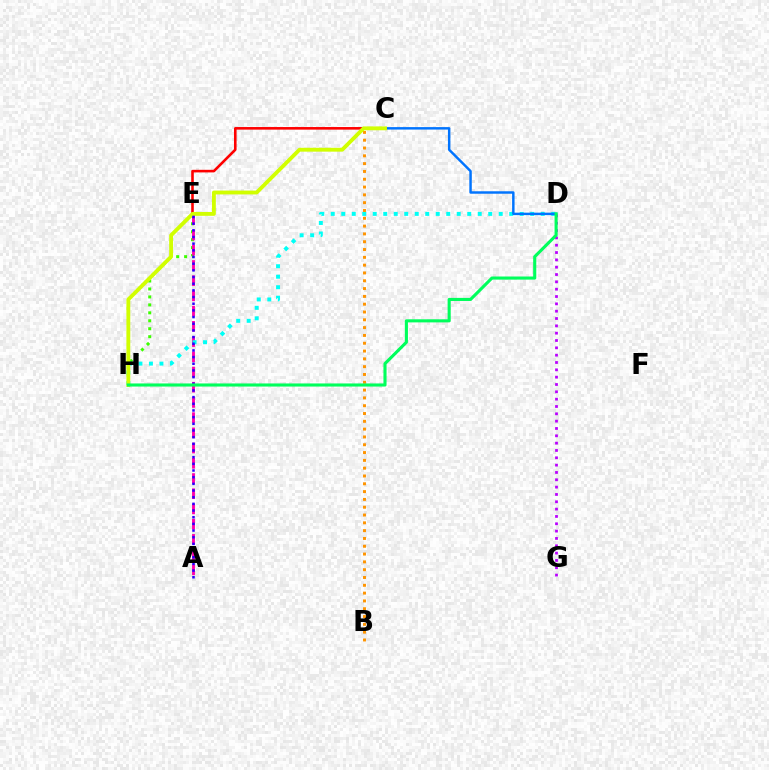{('E', 'H'): [{'color': '#3dff00', 'line_style': 'dotted', 'thickness': 2.16}], ('A', 'E'): [{'color': '#ff00ac', 'line_style': 'dashed', 'thickness': 2.07}, {'color': '#2500ff', 'line_style': 'dotted', 'thickness': 1.81}], ('D', 'H'): [{'color': '#00fff6', 'line_style': 'dotted', 'thickness': 2.85}, {'color': '#00ff5c', 'line_style': 'solid', 'thickness': 2.23}], ('C', 'E'): [{'color': '#ff0000', 'line_style': 'solid', 'thickness': 1.87}], ('C', 'D'): [{'color': '#0074ff', 'line_style': 'solid', 'thickness': 1.77}], ('B', 'C'): [{'color': '#ff9400', 'line_style': 'dotted', 'thickness': 2.12}], ('D', 'G'): [{'color': '#b900ff', 'line_style': 'dotted', 'thickness': 1.99}], ('C', 'H'): [{'color': '#d1ff00', 'line_style': 'solid', 'thickness': 2.78}]}